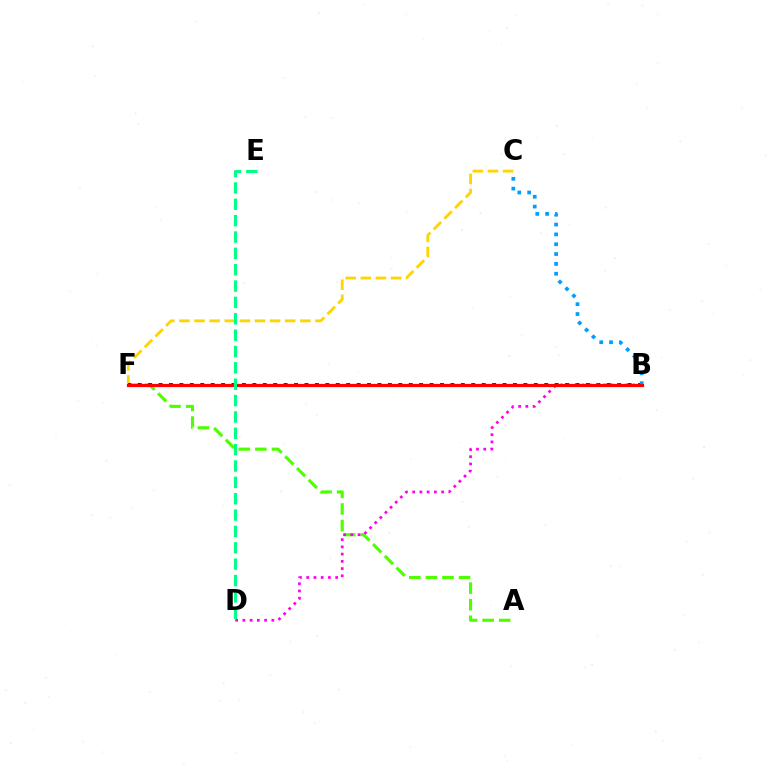{('C', 'F'): [{'color': '#ffd500', 'line_style': 'dashed', 'thickness': 2.05}], ('A', 'F'): [{'color': '#4fff00', 'line_style': 'dashed', 'thickness': 2.25}], ('B', 'F'): [{'color': '#3700ff', 'line_style': 'dotted', 'thickness': 2.83}, {'color': '#ff0000', 'line_style': 'solid', 'thickness': 2.3}], ('B', 'D'): [{'color': '#ff00ed', 'line_style': 'dotted', 'thickness': 1.97}], ('B', 'C'): [{'color': '#009eff', 'line_style': 'dotted', 'thickness': 2.67}], ('D', 'E'): [{'color': '#00ff86', 'line_style': 'dashed', 'thickness': 2.22}]}